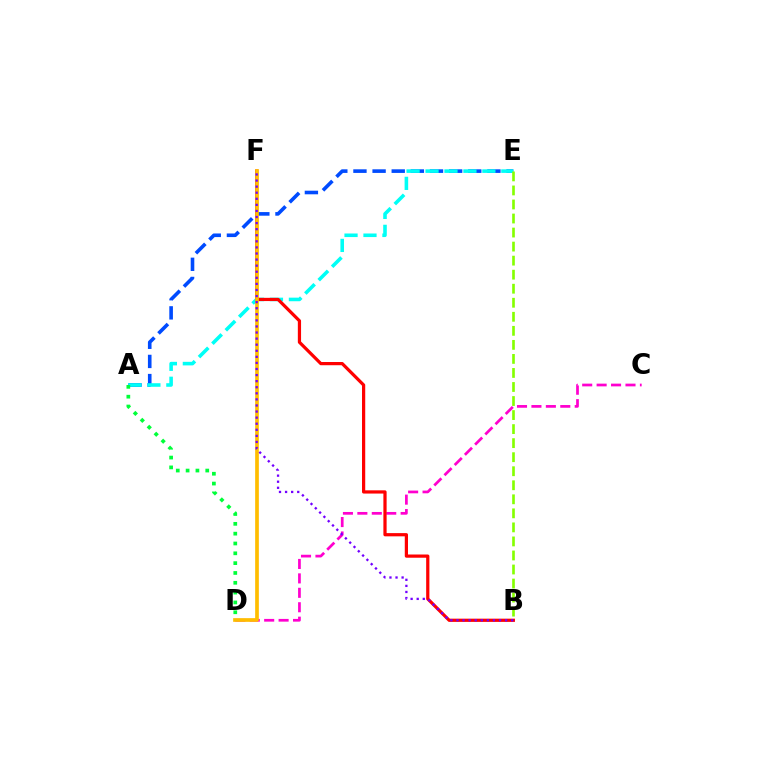{('A', 'E'): [{'color': '#004bff', 'line_style': 'dashed', 'thickness': 2.6}, {'color': '#00fff6', 'line_style': 'dashed', 'thickness': 2.57}], ('C', 'D'): [{'color': '#ff00cf', 'line_style': 'dashed', 'thickness': 1.96}], ('B', 'F'): [{'color': '#ff0000', 'line_style': 'solid', 'thickness': 2.32}, {'color': '#7200ff', 'line_style': 'dotted', 'thickness': 1.65}], ('B', 'E'): [{'color': '#84ff00', 'line_style': 'dashed', 'thickness': 1.91}], ('D', 'F'): [{'color': '#ffbd00', 'line_style': 'solid', 'thickness': 2.66}], ('A', 'D'): [{'color': '#00ff39', 'line_style': 'dotted', 'thickness': 2.67}]}